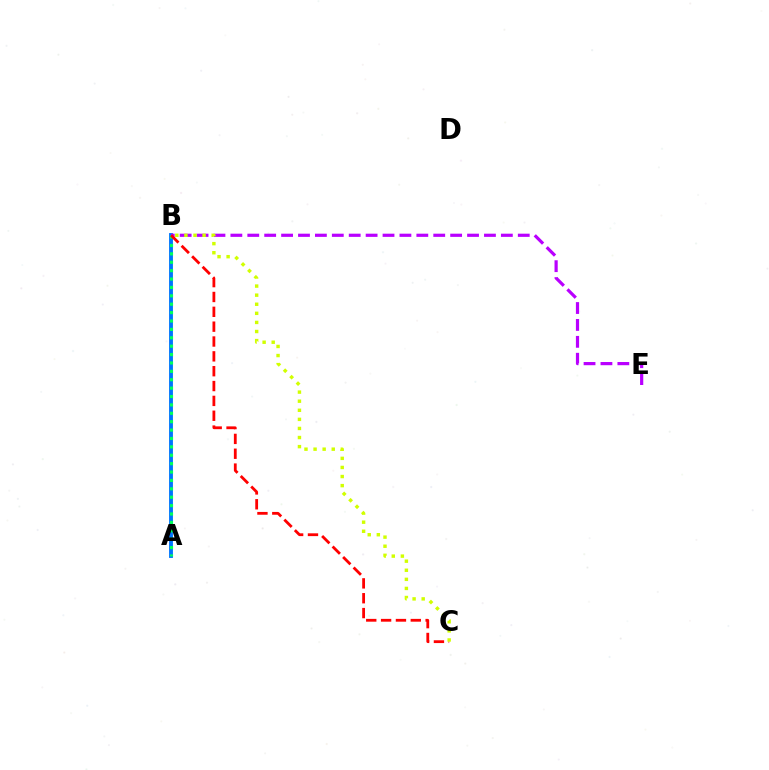{('A', 'B'): [{'color': '#0074ff', 'line_style': 'solid', 'thickness': 2.78}, {'color': '#00ff5c', 'line_style': 'dotted', 'thickness': 2.28}], ('B', 'E'): [{'color': '#b900ff', 'line_style': 'dashed', 'thickness': 2.3}], ('B', 'C'): [{'color': '#ff0000', 'line_style': 'dashed', 'thickness': 2.02}, {'color': '#d1ff00', 'line_style': 'dotted', 'thickness': 2.47}]}